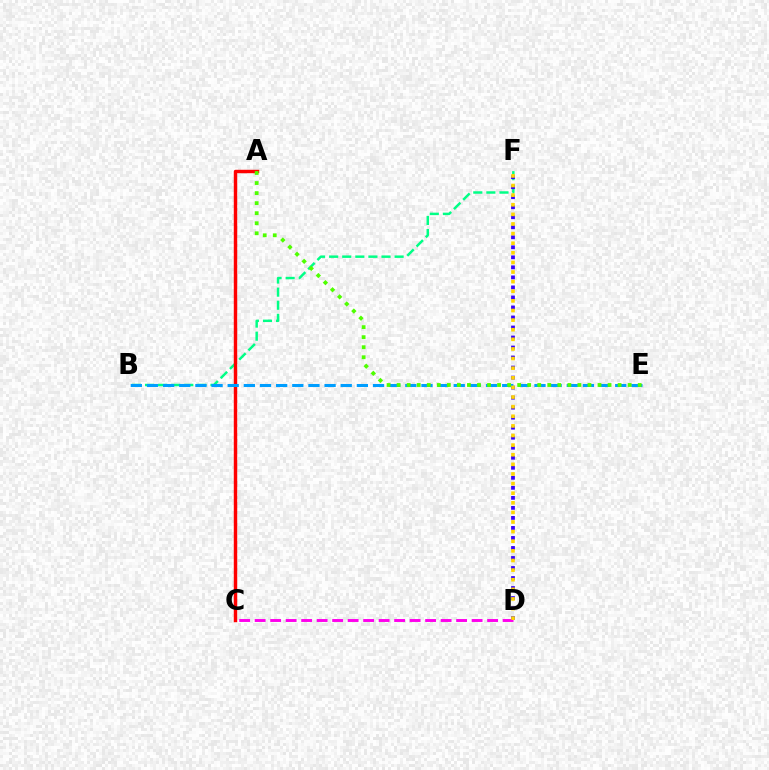{('C', 'D'): [{'color': '#ff00ed', 'line_style': 'dashed', 'thickness': 2.11}], ('B', 'F'): [{'color': '#00ff86', 'line_style': 'dashed', 'thickness': 1.78}], ('D', 'F'): [{'color': '#3700ff', 'line_style': 'dotted', 'thickness': 2.72}, {'color': '#ffd500', 'line_style': 'dotted', 'thickness': 2.61}], ('A', 'C'): [{'color': '#ff0000', 'line_style': 'solid', 'thickness': 2.47}], ('B', 'E'): [{'color': '#009eff', 'line_style': 'dashed', 'thickness': 2.19}], ('A', 'E'): [{'color': '#4fff00', 'line_style': 'dotted', 'thickness': 2.73}]}